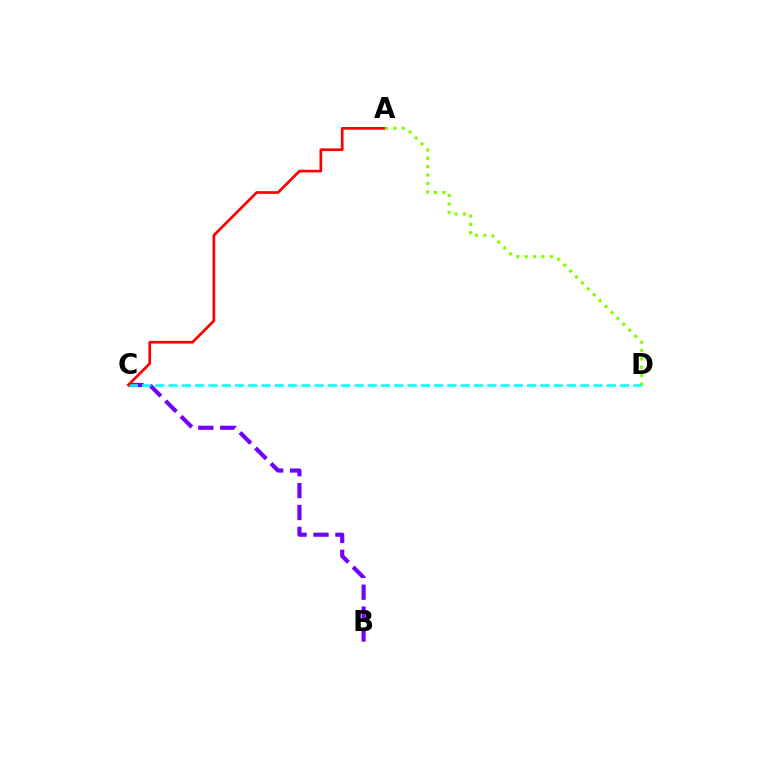{('B', 'C'): [{'color': '#7200ff', 'line_style': 'dashed', 'thickness': 2.97}], ('C', 'D'): [{'color': '#00fff6', 'line_style': 'dashed', 'thickness': 1.8}], ('A', 'C'): [{'color': '#ff0000', 'line_style': 'solid', 'thickness': 1.95}], ('A', 'D'): [{'color': '#84ff00', 'line_style': 'dotted', 'thickness': 2.28}]}